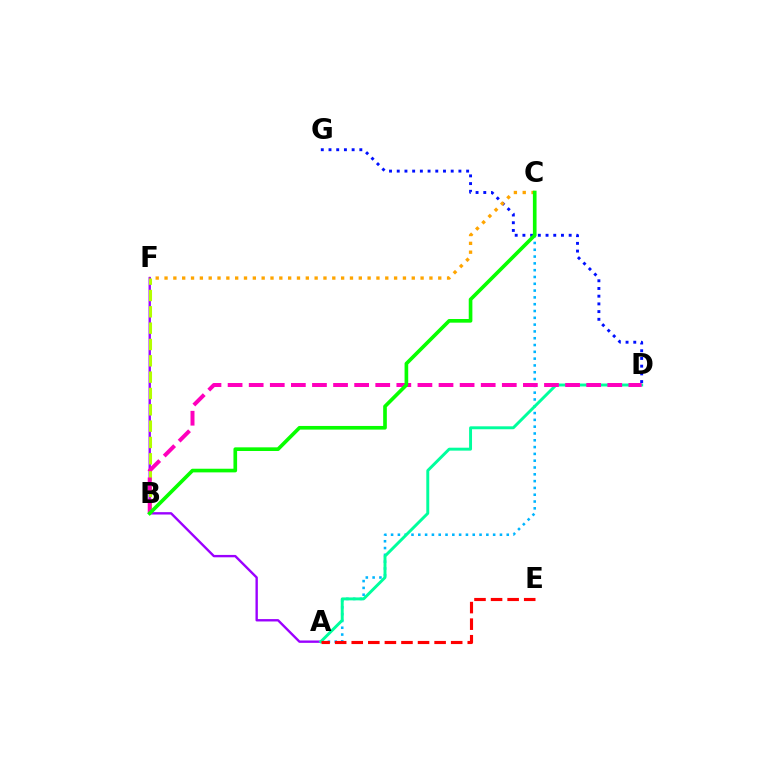{('D', 'G'): [{'color': '#0010ff', 'line_style': 'dotted', 'thickness': 2.09}], ('A', 'C'): [{'color': '#00b5ff', 'line_style': 'dotted', 'thickness': 1.85}], ('A', 'F'): [{'color': '#9b00ff', 'line_style': 'solid', 'thickness': 1.71}], ('B', 'F'): [{'color': '#b3ff00', 'line_style': 'dashed', 'thickness': 2.22}], ('C', 'F'): [{'color': '#ffa500', 'line_style': 'dotted', 'thickness': 2.4}], ('A', 'D'): [{'color': '#00ff9d', 'line_style': 'solid', 'thickness': 2.11}], ('B', 'D'): [{'color': '#ff00bd', 'line_style': 'dashed', 'thickness': 2.87}], ('B', 'C'): [{'color': '#08ff00', 'line_style': 'solid', 'thickness': 2.63}], ('A', 'E'): [{'color': '#ff0000', 'line_style': 'dashed', 'thickness': 2.25}]}